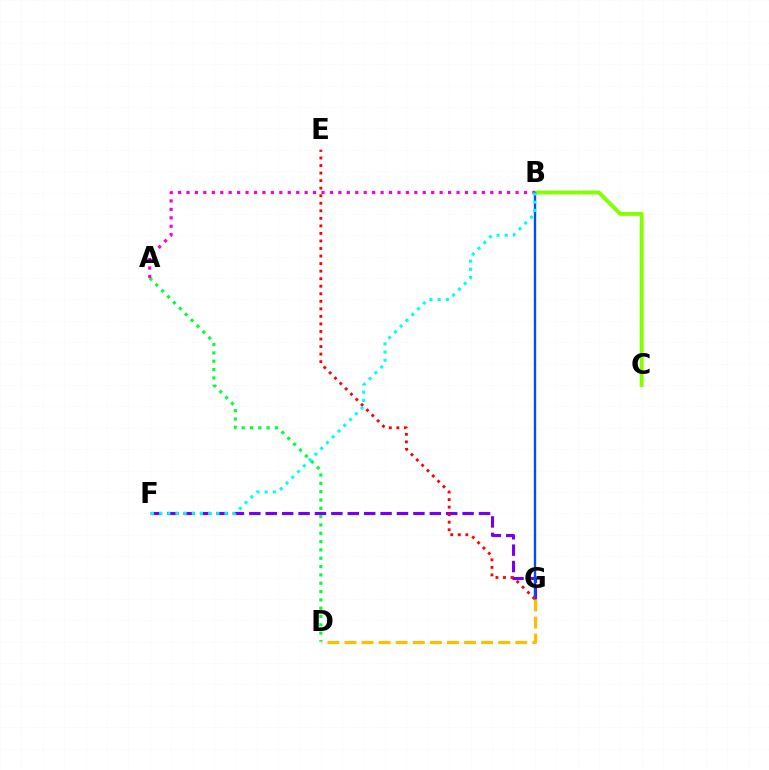{('A', 'D'): [{'color': '#00ff39', 'line_style': 'dotted', 'thickness': 2.26}], ('B', 'C'): [{'color': '#84ff00', 'line_style': 'solid', 'thickness': 2.83}], ('F', 'G'): [{'color': '#7200ff', 'line_style': 'dashed', 'thickness': 2.23}], ('B', 'G'): [{'color': '#004bff', 'line_style': 'solid', 'thickness': 1.71}], ('E', 'G'): [{'color': '#ff0000', 'line_style': 'dotted', 'thickness': 2.05}], ('A', 'B'): [{'color': '#ff00cf', 'line_style': 'dotted', 'thickness': 2.29}], ('D', 'G'): [{'color': '#ffbd00', 'line_style': 'dashed', 'thickness': 2.32}], ('B', 'F'): [{'color': '#00fff6', 'line_style': 'dotted', 'thickness': 2.22}]}